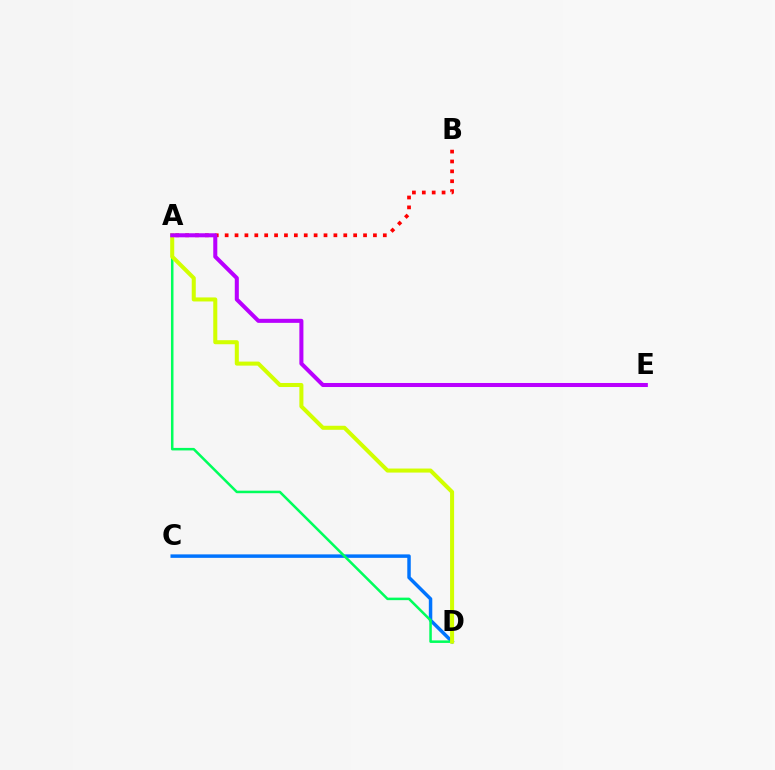{('A', 'B'): [{'color': '#ff0000', 'line_style': 'dotted', 'thickness': 2.69}], ('C', 'D'): [{'color': '#0074ff', 'line_style': 'solid', 'thickness': 2.5}], ('A', 'D'): [{'color': '#00ff5c', 'line_style': 'solid', 'thickness': 1.82}, {'color': '#d1ff00', 'line_style': 'solid', 'thickness': 2.91}], ('A', 'E'): [{'color': '#b900ff', 'line_style': 'solid', 'thickness': 2.91}]}